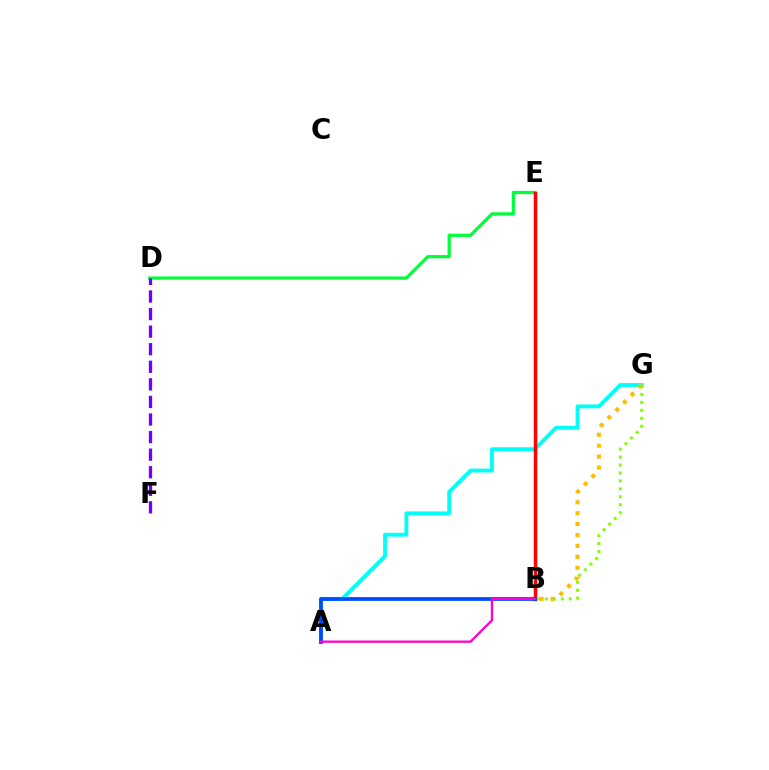{('D', 'E'): [{'color': '#00ff39', 'line_style': 'solid', 'thickness': 2.32}], ('A', 'G'): [{'color': '#00fff6', 'line_style': 'solid', 'thickness': 2.78}], ('B', 'E'): [{'color': '#ff0000', 'line_style': 'solid', 'thickness': 2.52}], ('D', 'F'): [{'color': '#7200ff', 'line_style': 'dashed', 'thickness': 2.39}], ('B', 'G'): [{'color': '#ffbd00', 'line_style': 'dotted', 'thickness': 2.96}, {'color': '#84ff00', 'line_style': 'dotted', 'thickness': 2.16}], ('A', 'B'): [{'color': '#004bff', 'line_style': 'solid', 'thickness': 2.71}, {'color': '#ff00cf', 'line_style': 'solid', 'thickness': 1.65}]}